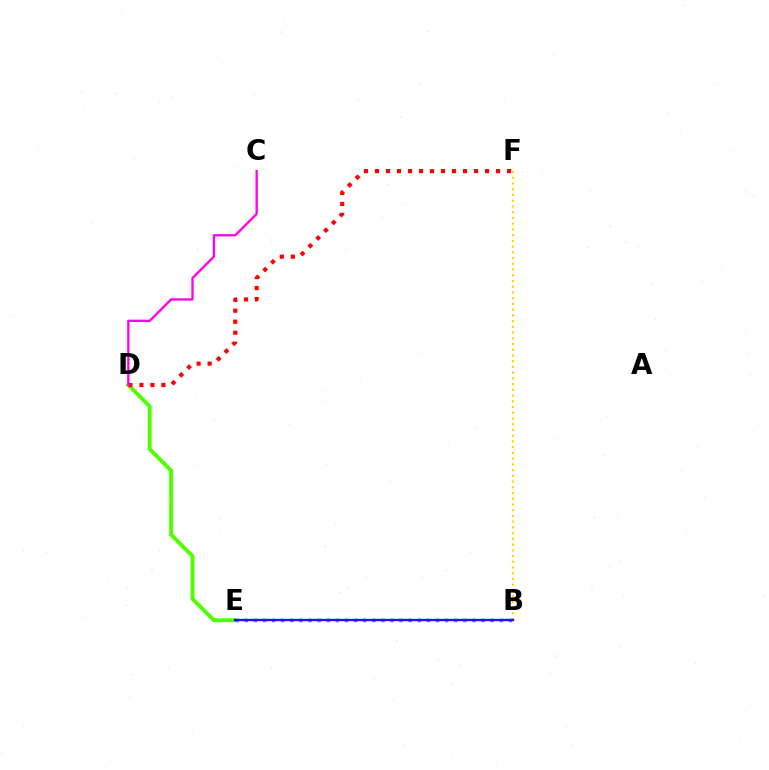{('B', 'E'): [{'color': '#00ff86', 'line_style': 'solid', 'thickness': 1.58}, {'color': '#009eff', 'line_style': 'dotted', 'thickness': 2.47}, {'color': '#3700ff', 'line_style': 'solid', 'thickness': 1.65}], ('D', 'E'): [{'color': '#4fff00', 'line_style': 'solid', 'thickness': 2.8}], ('B', 'F'): [{'color': '#ffd500', 'line_style': 'dotted', 'thickness': 1.56}], ('D', 'F'): [{'color': '#ff0000', 'line_style': 'dotted', 'thickness': 2.99}], ('C', 'D'): [{'color': '#ff00ed', 'line_style': 'solid', 'thickness': 1.68}]}